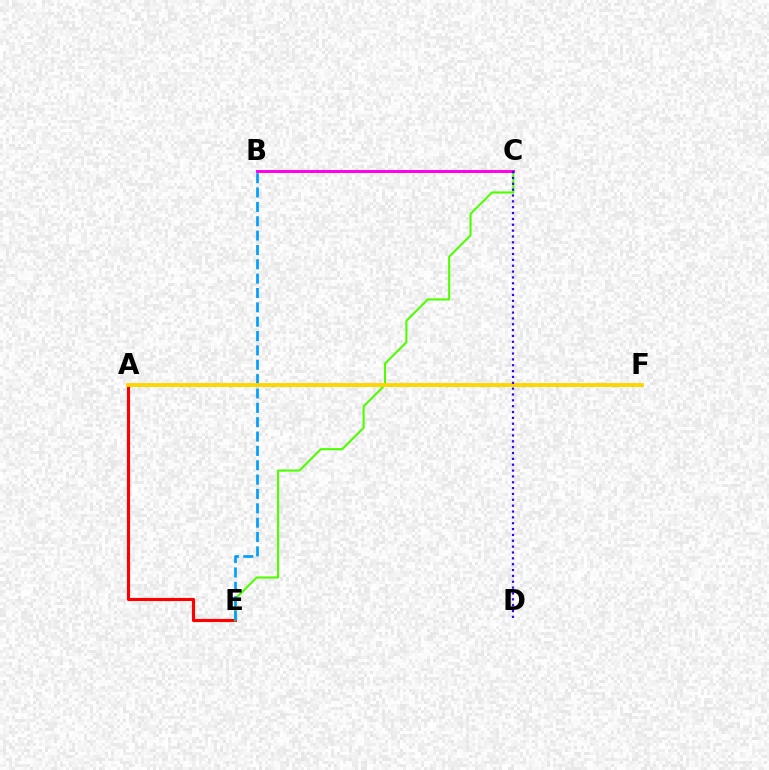{('A', 'F'): [{'color': '#00ff86', 'line_style': 'dotted', 'thickness': 2.27}, {'color': '#ffd500', 'line_style': 'solid', 'thickness': 2.75}], ('A', 'E'): [{'color': '#ff0000', 'line_style': 'solid', 'thickness': 2.25}], ('C', 'E'): [{'color': '#4fff00', 'line_style': 'solid', 'thickness': 1.52}], ('B', 'E'): [{'color': '#009eff', 'line_style': 'dashed', 'thickness': 1.95}], ('B', 'C'): [{'color': '#ff00ed', 'line_style': 'solid', 'thickness': 2.12}], ('C', 'D'): [{'color': '#3700ff', 'line_style': 'dotted', 'thickness': 1.59}]}